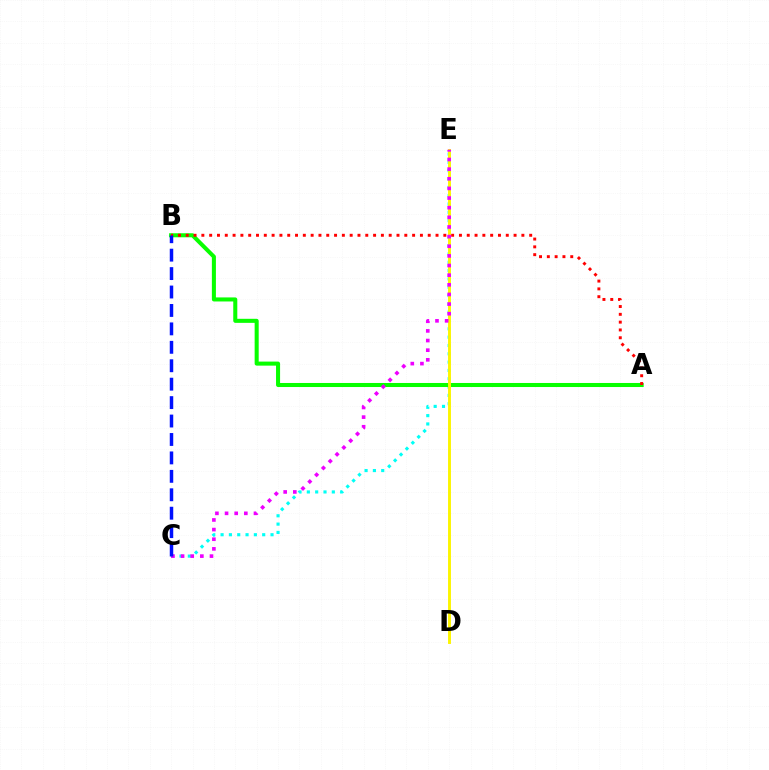{('C', 'E'): [{'color': '#00fff6', 'line_style': 'dotted', 'thickness': 2.26}, {'color': '#ee00ff', 'line_style': 'dotted', 'thickness': 2.62}], ('A', 'B'): [{'color': '#08ff00', 'line_style': 'solid', 'thickness': 2.91}, {'color': '#ff0000', 'line_style': 'dotted', 'thickness': 2.12}], ('D', 'E'): [{'color': '#fcf500', 'line_style': 'solid', 'thickness': 2.1}], ('B', 'C'): [{'color': '#0010ff', 'line_style': 'dashed', 'thickness': 2.5}]}